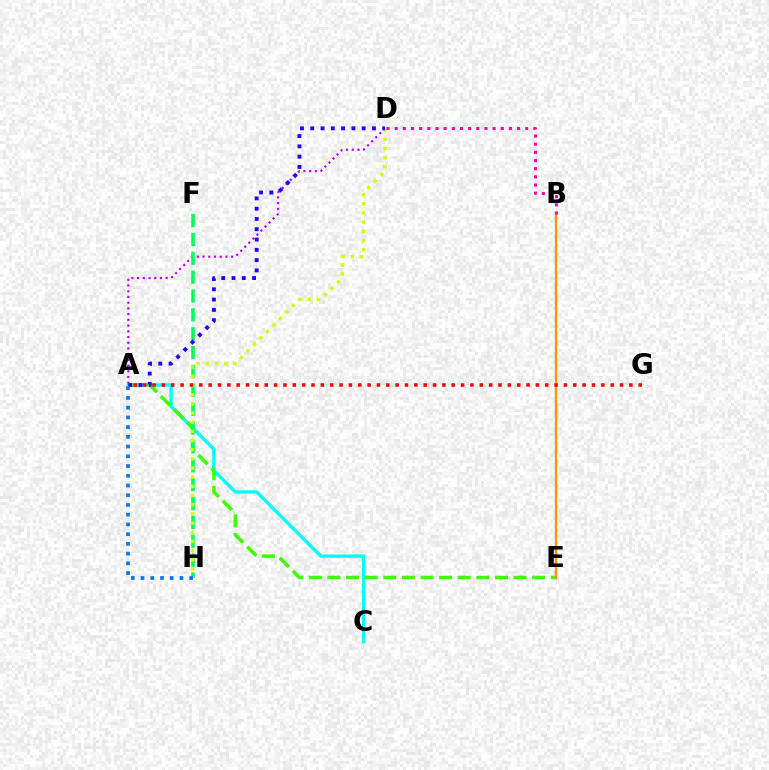{('A', 'D'): [{'color': '#b900ff', 'line_style': 'dotted', 'thickness': 1.55}, {'color': '#2500ff', 'line_style': 'dotted', 'thickness': 2.79}], ('A', 'C'): [{'color': '#00fff6', 'line_style': 'solid', 'thickness': 2.39}], ('A', 'E'): [{'color': '#3dff00', 'line_style': 'dashed', 'thickness': 2.53}], ('B', 'E'): [{'color': '#ff9400', 'line_style': 'solid', 'thickness': 1.72}], ('F', 'H'): [{'color': '#00ff5c', 'line_style': 'dashed', 'thickness': 2.56}], ('D', 'H'): [{'color': '#d1ff00', 'line_style': 'dotted', 'thickness': 2.49}], ('B', 'D'): [{'color': '#ff00ac', 'line_style': 'dotted', 'thickness': 2.22}], ('A', 'G'): [{'color': '#ff0000', 'line_style': 'dotted', 'thickness': 2.54}], ('A', 'H'): [{'color': '#0074ff', 'line_style': 'dotted', 'thickness': 2.64}]}